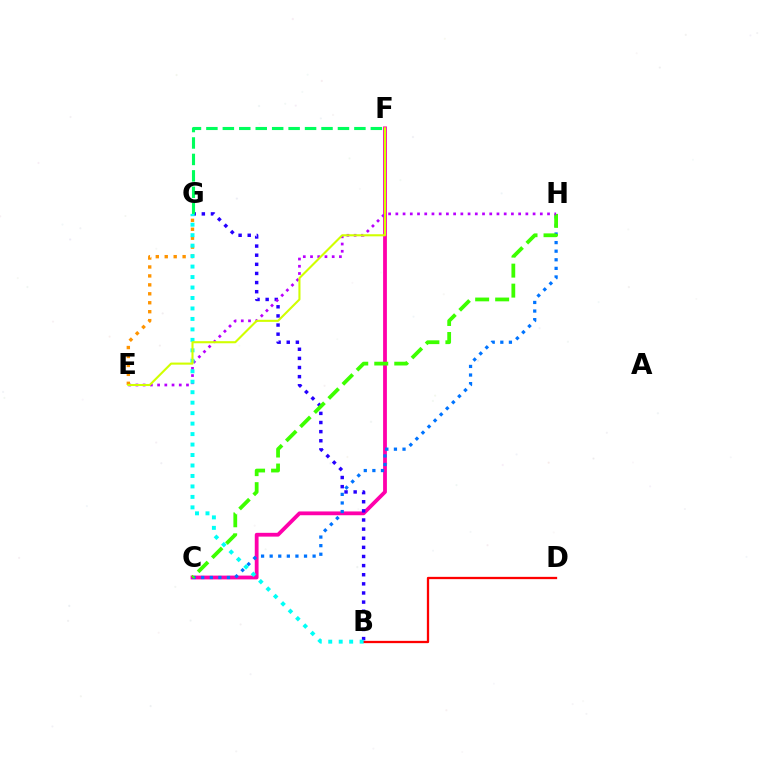{('B', 'D'): [{'color': '#ff0000', 'line_style': 'solid', 'thickness': 1.65}], ('C', 'F'): [{'color': '#ff00ac', 'line_style': 'solid', 'thickness': 2.73}], ('B', 'G'): [{'color': '#2500ff', 'line_style': 'dotted', 'thickness': 2.48}, {'color': '#00fff6', 'line_style': 'dotted', 'thickness': 2.84}], ('C', 'H'): [{'color': '#0074ff', 'line_style': 'dotted', 'thickness': 2.33}, {'color': '#3dff00', 'line_style': 'dashed', 'thickness': 2.72}], ('E', 'H'): [{'color': '#b900ff', 'line_style': 'dotted', 'thickness': 1.96}], ('F', 'G'): [{'color': '#00ff5c', 'line_style': 'dashed', 'thickness': 2.23}], ('E', 'G'): [{'color': '#ff9400', 'line_style': 'dotted', 'thickness': 2.43}], ('E', 'F'): [{'color': '#d1ff00', 'line_style': 'solid', 'thickness': 1.51}]}